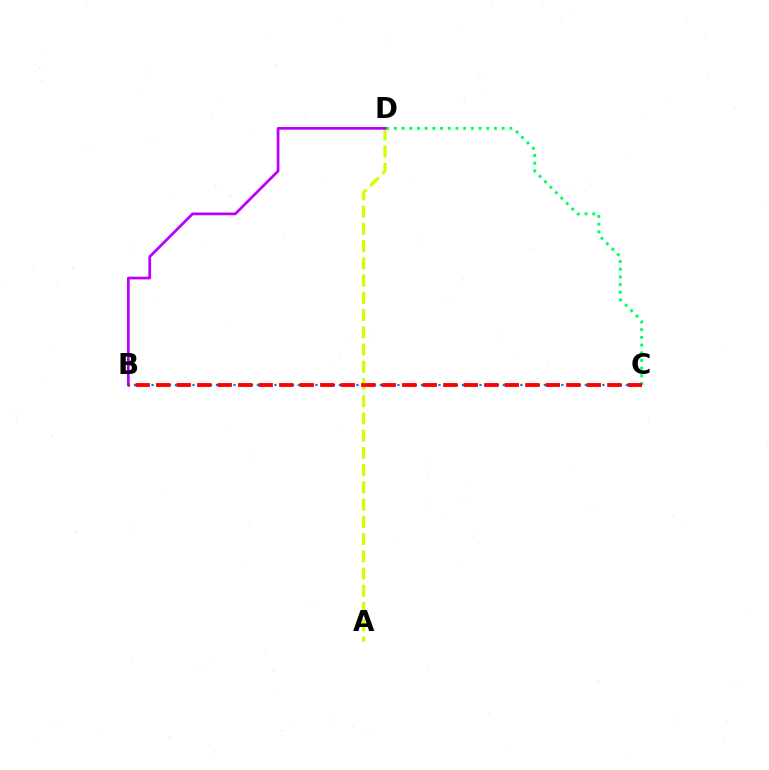{('A', 'D'): [{'color': '#d1ff00', 'line_style': 'dashed', 'thickness': 2.34}], ('C', 'D'): [{'color': '#00ff5c', 'line_style': 'dotted', 'thickness': 2.09}], ('B', 'D'): [{'color': '#b900ff', 'line_style': 'solid', 'thickness': 1.97}], ('B', 'C'): [{'color': '#0074ff', 'line_style': 'dotted', 'thickness': 1.59}, {'color': '#ff0000', 'line_style': 'dashed', 'thickness': 2.79}]}